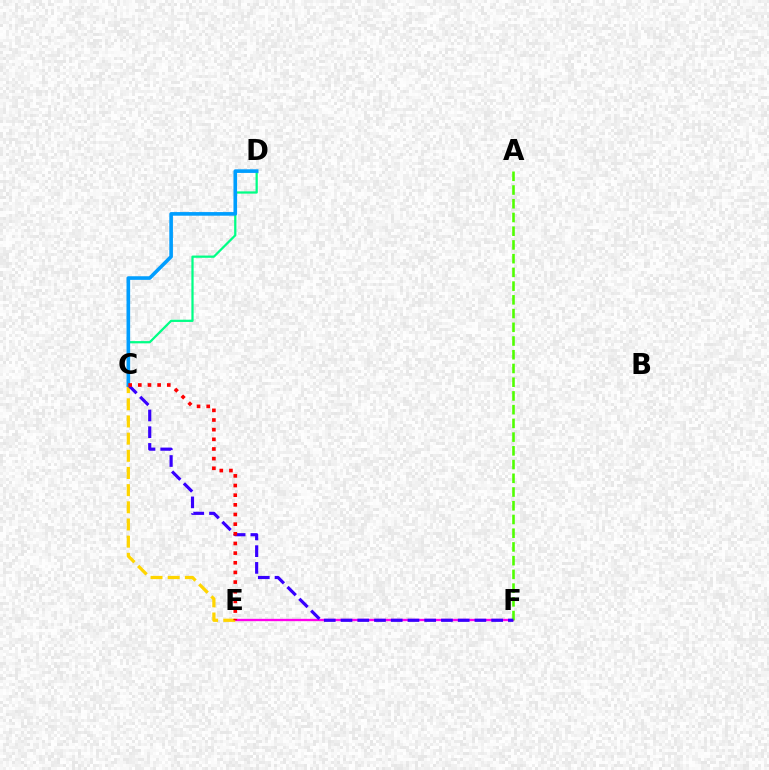{('C', 'D'): [{'color': '#00ff86', 'line_style': 'solid', 'thickness': 1.62}, {'color': '#009eff', 'line_style': 'solid', 'thickness': 2.61}], ('E', 'F'): [{'color': '#ff00ed', 'line_style': 'solid', 'thickness': 1.68}], ('A', 'F'): [{'color': '#4fff00', 'line_style': 'dashed', 'thickness': 1.86}], ('C', 'E'): [{'color': '#ffd500', 'line_style': 'dashed', 'thickness': 2.33}, {'color': '#ff0000', 'line_style': 'dotted', 'thickness': 2.62}], ('C', 'F'): [{'color': '#3700ff', 'line_style': 'dashed', 'thickness': 2.27}]}